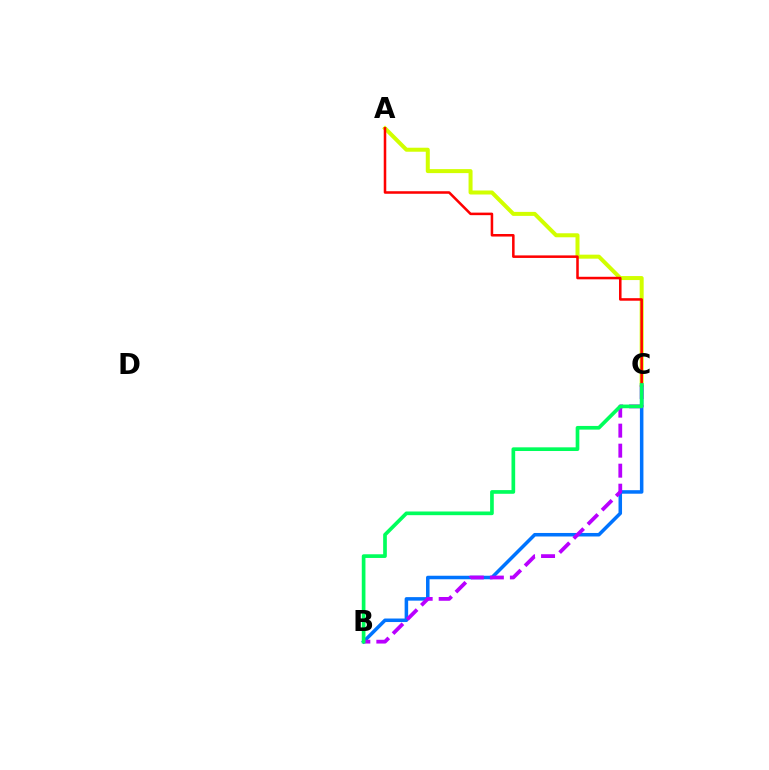{('A', 'C'): [{'color': '#d1ff00', 'line_style': 'solid', 'thickness': 2.88}, {'color': '#ff0000', 'line_style': 'solid', 'thickness': 1.83}], ('B', 'C'): [{'color': '#0074ff', 'line_style': 'solid', 'thickness': 2.54}, {'color': '#b900ff', 'line_style': 'dashed', 'thickness': 2.72}, {'color': '#00ff5c', 'line_style': 'solid', 'thickness': 2.65}]}